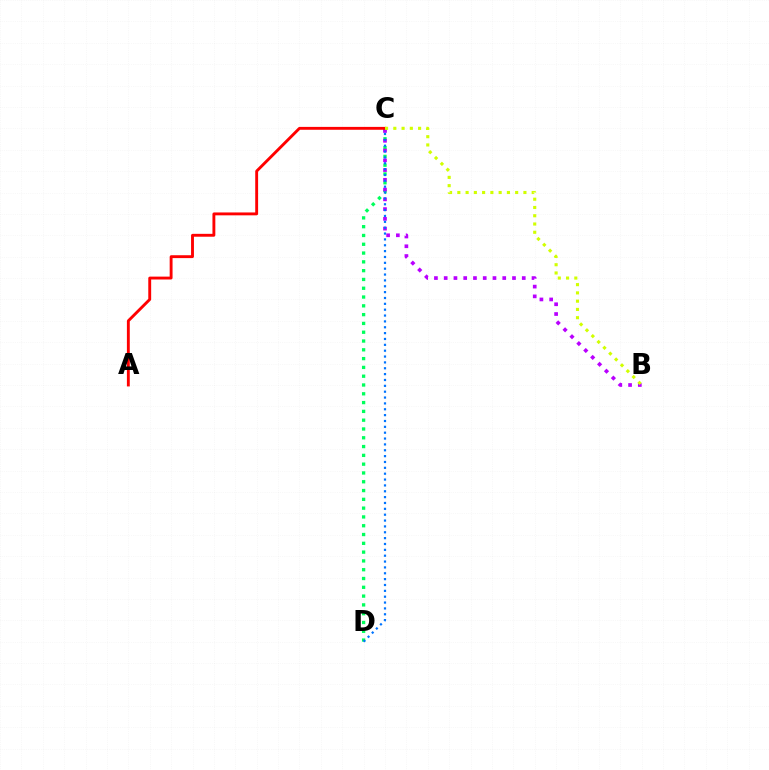{('C', 'D'): [{'color': '#00ff5c', 'line_style': 'dotted', 'thickness': 2.39}, {'color': '#0074ff', 'line_style': 'dotted', 'thickness': 1.59}], ('B', 'C'): [{'color': '#b900ff', 'line_style': 'dotted', 'thickness': 2.65}, {'color': '#d1ff00', 'line_style': 'dotted', 'thickness': 2.24}], ('A', 'C'): [{'color': '#ff0000', 'line_style': 'solid', 'thickness': 2.07}]}